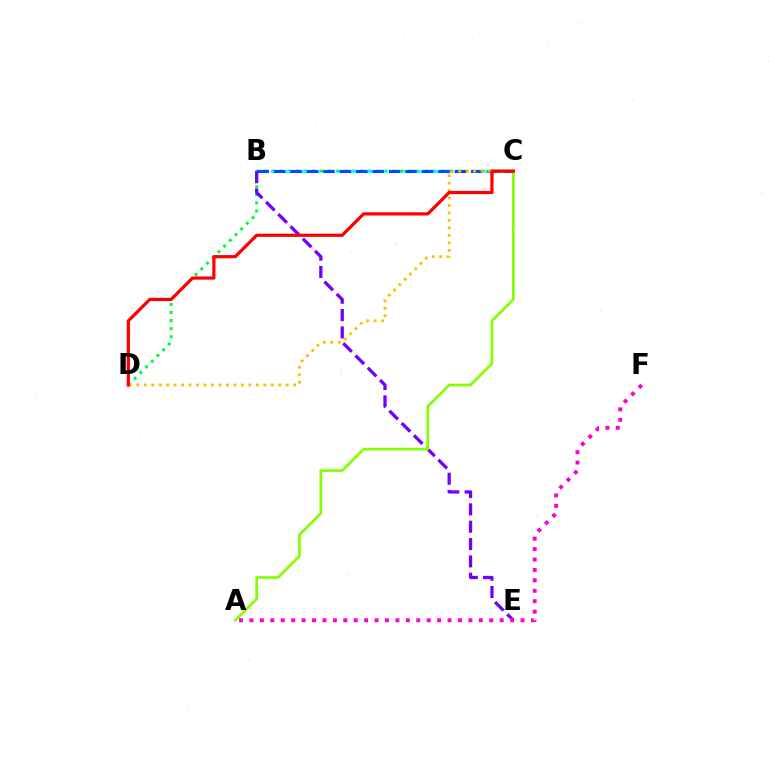{('C', 'D'): [{'color': '#00ff39', 'line_style': 'dotted', 'thickness': 2.19}, {'color': '#ffbd00', 'line_style': 'dotted', 'thickness': 2.03}, {'color': '#ff0000', 'line_style': 'solid', 'thickness': 2.31}], ('B', 'C'): [{'color': '#00fff6', 'line_style': 'dashed', 'thickness': 1.81}, {'color': '#004bff', 'line_style': 'dashed', 'thickness': 2.23}], ('B', 'E'): [{'color': '#7200ff', 'line_style': 'dashed', 'thickness': 2.35}], ('A', 'C'): [{'color': '#84ff00', 'line_style': 'solid', 'thickness': 1.94}], ('A', 'F'): [{'color': '#ff00cf', 'line_style': 'dotted', 'thickness': 2.83}]}